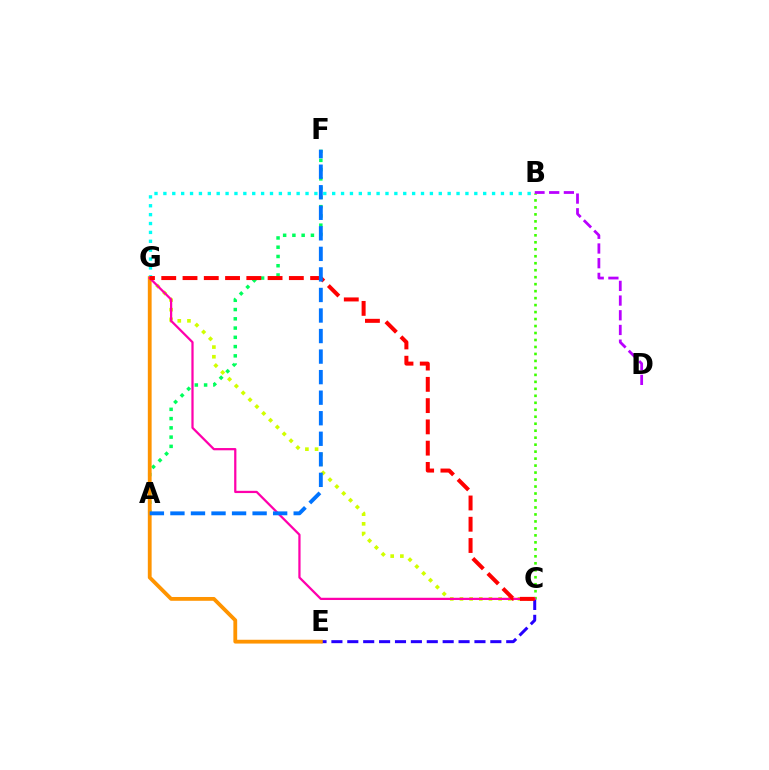{('C', 'E'): [{'color': '#2500ff', 'line_style': 'dashed', 'thickness': 2.16}], ('C', 'G'): [{'color': '#d1ff00', 'line_style': 'dotted', 'thickness': 2.63}, {'color': '#ff00ac', 'line_style': 'solid', 'thickness': 1.62}, {'color': '#ff0000', 'line_style': 'dashed', 'thickness': 2.89}], ('B', 'G'): [{'color': '#00fff6', 'line_style': 'dotted', 'thickness': 2.41}], ('B', 'C'): [{'color': '#3dff00', 'line_style': 'dotted', 'thickness': 1.9}], ('A', 'F'): [{'color': '#00ff5c', 'line_style': 'dotted', 'thickness': 2.52}, {'color': '#0074ff', 'line_style': 'dashed', 'thickness': 2.79}], ('E', 'G'): [{'color': '#ff9400', 'line_style': 'solid', 'thickness': 2.74}], ('B', 'D'): [{'color': '#b900ff', 'line_style': 'dashed', 'thickness': 2.0}]}